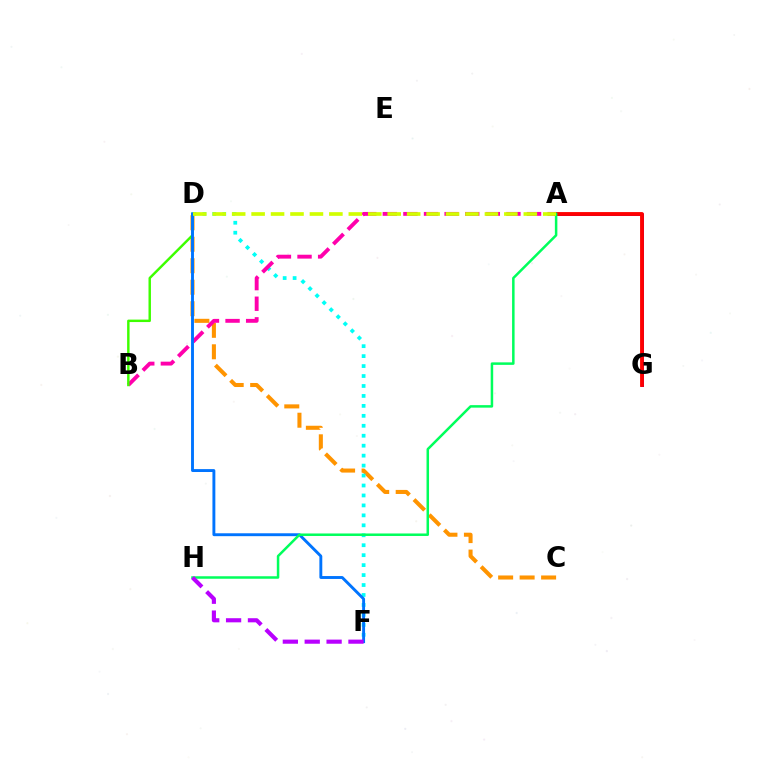{('C', 'D'): [{'color': '#ff9400', 'line_style': 'dashed', 'thickness': 2.92}], ('D', 'F'): [{'color': '#00fff6', 'line_style': 'dotted', 'thickness': 2.7}, {'color': '#0074ff', 'line_style': 'solid', 'thickness': 2.09}], ('A', 'B'): [{'color': '#ff00ac', 'line_style': 'dashed', 'thickness': 2.8}], ('A', 'G'): [{'color': '#2500ff', 'line_style': 'solid', 'thickness': 2.16}, {'color': '#ff0000', 'line_style': 'solid', 'thickness': 2.77}], ('B', 'D'): [{'color': '#3dff00', 'line_style': 'solid', 'thickness': 1.76}], ('A', 'H'): [{'color': '#00ff5c', 'line_style': 'solid', 'thickness': 1.8}], ('A', 'D'): [{'color': '#d1ff00', 'line_style': 'dashed', 'thickness': 2.64}], ('F', 'H'): [{'color': '#b900ff', 'line_style': 'dashed', 'thickness': 2.97}]}